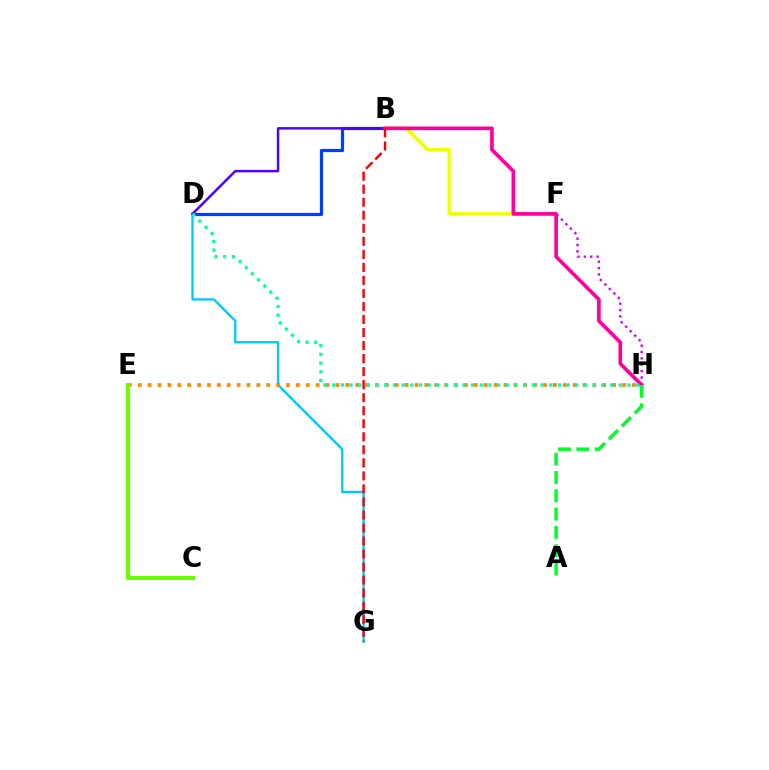{('B', 'D'): [{'color': '#003fff', 'line_style': 'solid', 'thickness': 2.31}, {'color': '#4f00ff', 'line_style': 'solid', 'thickness': 1.77}], ('B', 'F'): [{'color': '#eeff00', 'line_style': 'solid', 'thickness': 2.44}], ('D', 'G'): [{'color': '#00c7ff', 'line_style': 'solid', 'thickness': 1.66}], ('F', 'H'): [{'color': '#d600ff', 'line_style': 'dotted', 'thickness': 1.73}], ('E', 'H'): [{'color': '#ff8800', 'line_style': 'dotted', 'thickness': 2.69}], ('B', 'H'): [{'color': '#ff00a0', 'line_style': 'solid', 'thickness': 2.64}], ('A', 'H'): [{'color': '#00ff27', 'line_style': 'dashed', 'thickness': 2.49}], ('B', 'G'): [{'color': '#ff0000', 'line_style': 'dashed', 'thickness': 1.77}], ('C', 'E'): [{'color': '#66ff00', 'line_style': 'solid', 'thickness': 2.92}], ('D', 'H'): [{'color': '#00ffaf', 'line_style': 'dotted', 'thickness': 2.36}]}